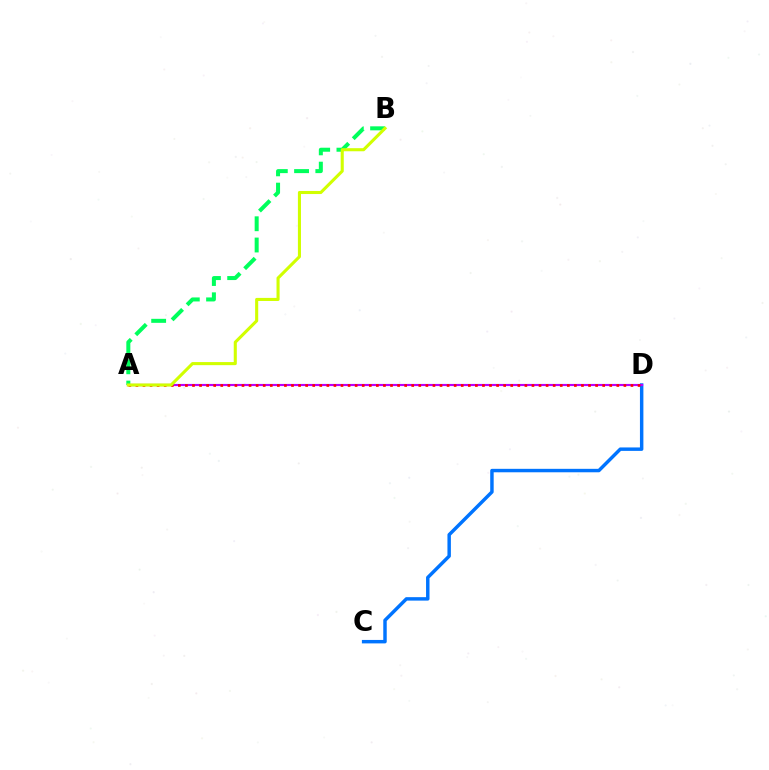{('A', 'B'): [{'color': '#00ff5c', 'line_style': 'dashed', 'thickness': 2.89}, {'color': '#d1ff00', 'line_style': 'solid', 'thickness': 2.22}], ('C', 'D'): [{'color': '#0074ff', 'line_style': 'solid', 'thickness': 2.48}], ('A', 'D'): [{'color': '#b900ff', 'line_style': 'solid', 'thickness': 1.55}, {'color': '#ff0000', 'line_style': 'dotted', 'thickness': 1.92}]}